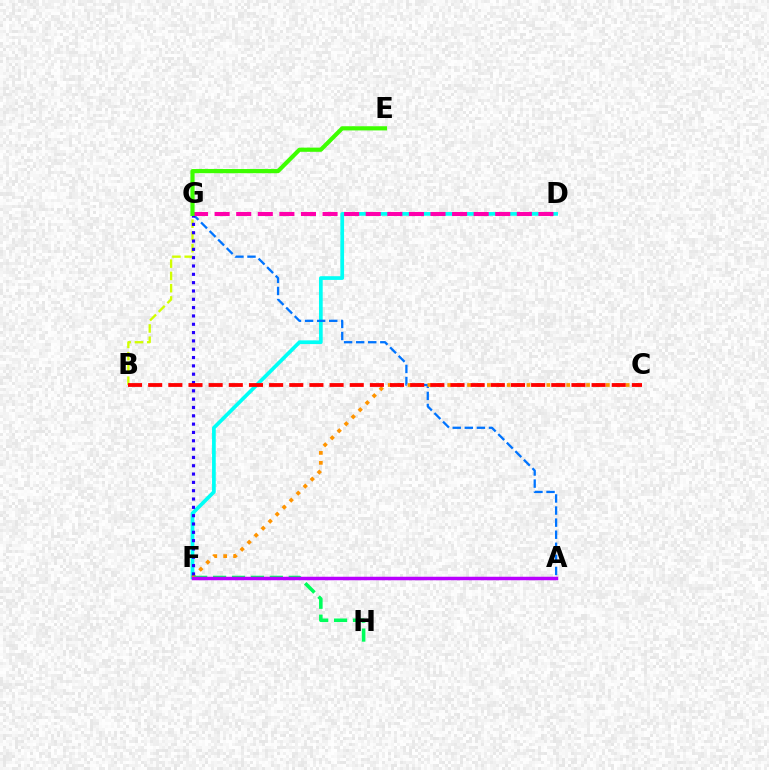{('D', 'F'): [{'color': '#00fff6', 'line_style': 'solid', 'thickness': 2.67}], ('A', 'G'): [{'color': '#0074ff', 'line_style': 'dashed', 'thickness': 1.64}], ('C', 'F'): [{'color': '#ff9400', 'line_style': 'dotted', 'thickness': 2.69}], ('B', 'G'): [{'color': '#d1ff00', 'line_style': 'dashed', 'thickness': 1.67}], ('F', 'G'): [{'color': '#2500ff', 'line_style': 'dotted', 'thickness': 2.26}], ('D', 'G'): [{'color': '#ff00ac', 'line_style': 'dashed', 'thickness': 2.93}], ('F', 'H'): [{'color': '#00ff5c', 'line_style': 'dashed', 'thickness': 2.57}], ('B', 'C'): [{'color': '#ff0000', 'line_style': 'dashed', 'thickness': 2.74}], ('E', 'G'): [{'color': '#3dff00', 'line_style': 'solid', 'thickness': 3.0}], ('A', 'F'): [{'color': '#b900ff', 'line_style': 'solid', 'thickness': 2.51}]}